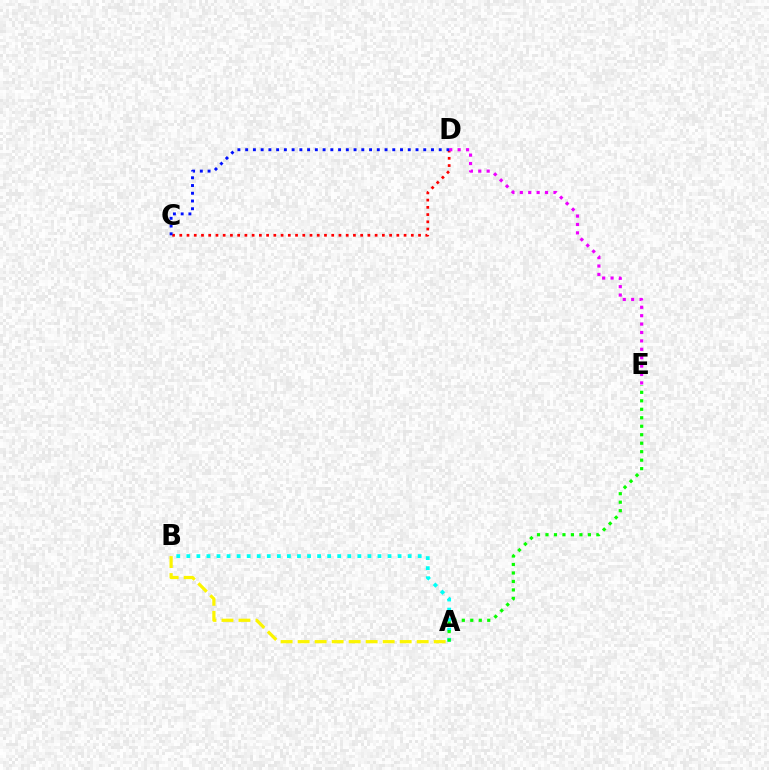{('A', 'B'): [{'color': '#fcf500', 'line_style': 'dashed', 'thickness': 2.31}, {'color': '#00fff6', 'line_style': 'dotted', 'thickness': 2.73}], ('C', 'D'): [{'color': '#ff0000', 'line_style': 'dotted', 'thickness': 1.97}, {'color': '#0010ff', 'line_style': 'dotted', 'thickness': 2.1}], ('D', 'E'): [{'color': '#ee00ff', 'line_style': 'dotted', 'thickness': 2.28}], ('A', 'E'): [{'color': '#08ff00', 'line_style': 'dotted', 'thickness': 2.3}]}